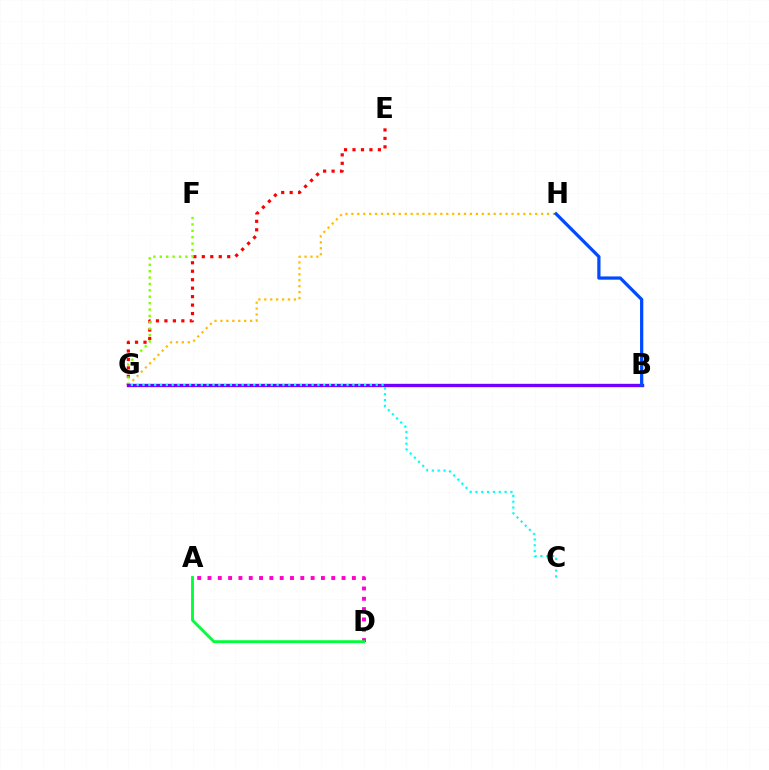{('E', 'G'): [{'color': '#ff0000', 'line_style': 'dotted', 'thickness': 2.3}], ('A', 'D'): [{'color': '#ff00cf', 'line_style': 'dotted', 'thickness': 2.8}, {'color': '#00ff39', 'line_style': 'solid', 'thickness': 2.06}], ('G', 'H'): [{'color': '#ffbd00', 'line_style': 'dotted', 'thickness': 1.61}], ('F', 'G'): [{'color': '#84ff00', 'line_style': 'dotted', 'thickness': 1.74}], ('B', 'G'): [{'color': '#7200ff', 'line_style': 'solid', 'thickness': 2.43}], ('C', 'G'): [{'color': '#00fff6', 'line_style': 'dotted', 'thickness': 1.58}], ('B', 'H'): [{'color': '#004bff', 'line_style': 'solid', 'thickness': 2.33}]}